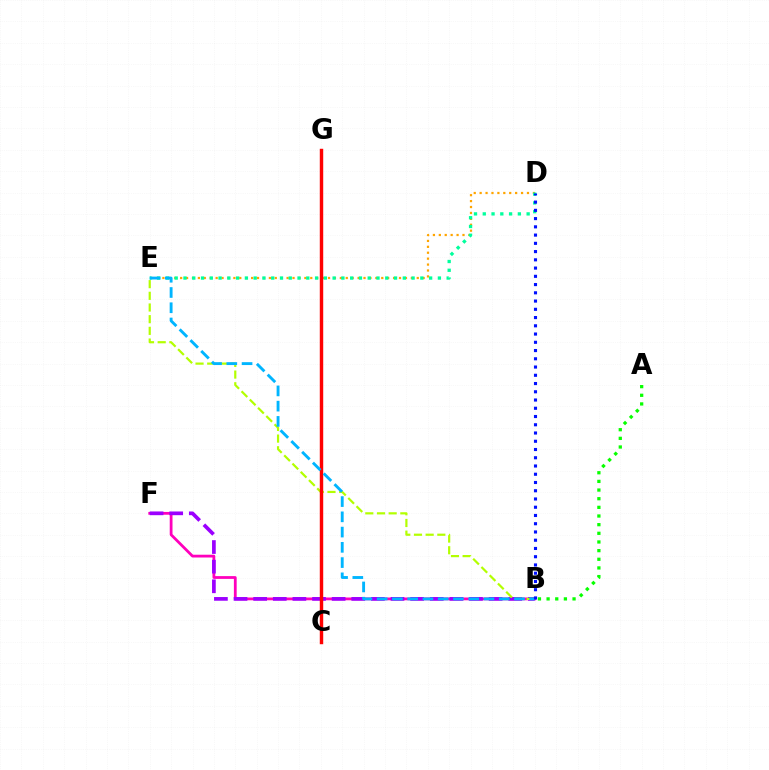{('D', 'E'): [{'color': '#ffa500', 'line_style': 'dotted', 'thickness': 1.61}, {'color': '#00ff9d', 'line_style': 'dotted', 'thickness': 2.38}], ('B', 'F'): [{'color': '#ff00bd', 'line_style': 'solid', 'thickness': 2.0}, {'color': '#9b00ff', 'line_style': 'dashed', 'thickness': 2.67}], ('B', 'E'): [{'color': '#b3ff00', 'line_style': 'dashed', 'thickness': 1.59}, {'color': '#00b5ff', 'line_style': 'dashed', 'thickness': 2.07}], ('C', 'G'): [{'color': '#ff0000', 'line_style': 'solid', 'thickness': 2.47}], ('B', 'D'): [{'color': '#0010ff', 'line_style': 'dotted', 'thickness': 2.24}], ('A', 'B'): [{'color': '#08ff00', 'line_style': 'dotted', 'thickness': 2.35}]}